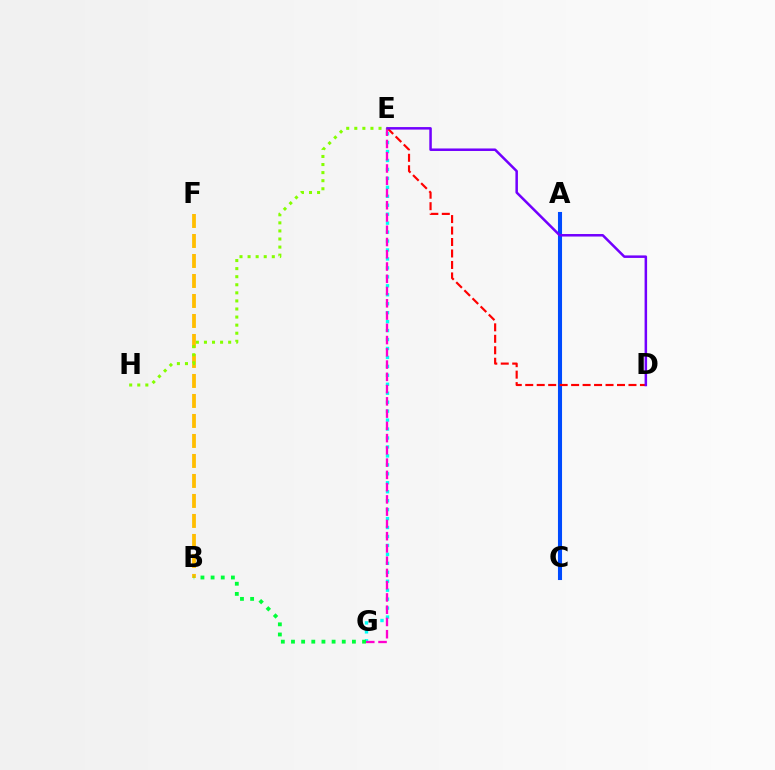{('A', 'C'): [{'color': '#004bff', 'line_style': 'solid', 'thickness': 2.94}], ('E', 'G'): [{'color': '#00fff6', 'line_style': 'dotted', 'thickness': 2.43}, {'color': '#ff00cf', 'line_style': 'dashed', 'thickness': 1.66}], ('D', 'E'): [{'color': '#ff0000', 'line_style': 'dashed', 'thickness': 1.56}, {'color': '#7200ff', 'line_style': 'solid', 'thickness': 1.81}], ('B', 'F'): [{'color': '#ffbd00', 'line_style': 'dashed', 'thickness': 2.72}], ('E', 'H'): [{'color': '#84ff00', 'line_style': 'dotted', 'thickness': 2.19}], ('B', 'G'): [{'color': '#00ff39', 'line_style': 'dotted', 'thickness': 2.76}]}